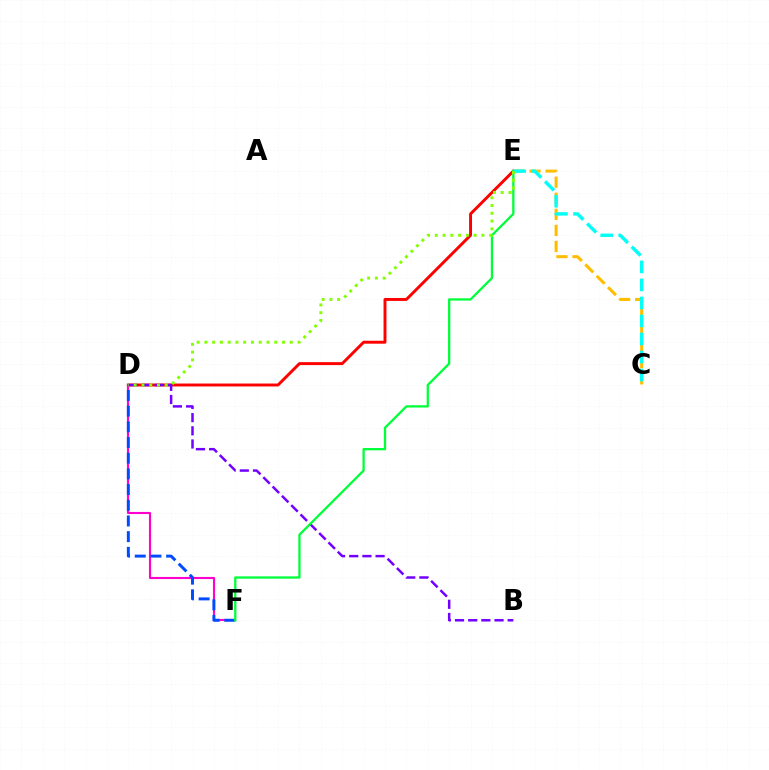{('D', 'E'): [{'color': '#ff0000', 'line_style': 'solid', 'thickness': 2.12}, {'color': '#84ff00', 'line_style': 'dotted', 'thickness': 2.11}], ('C', 'E'): [{'color': '#ffbd00', 'line_style': 'dashed', 'thickness': 2.18}, {'color': '#00fff6', 'line_style': 'dashed', 'thickness': 2.45}], ('D', 'F'): [{'color': '#ff00cf', 'line_style': 'solid', 'thickness': 1.52}, {'color': '#004bff', 'line_style': 'dashed', 'thickness': 2.13}], ('B', 'D'): [{'color': '#7200ff', 'line_style': 'dashed', 'thickness': 1.79}], ('E', 'F'): [{'color': '#00ff39', 'line_style': 'solid', 'thickness': 1.65}]}